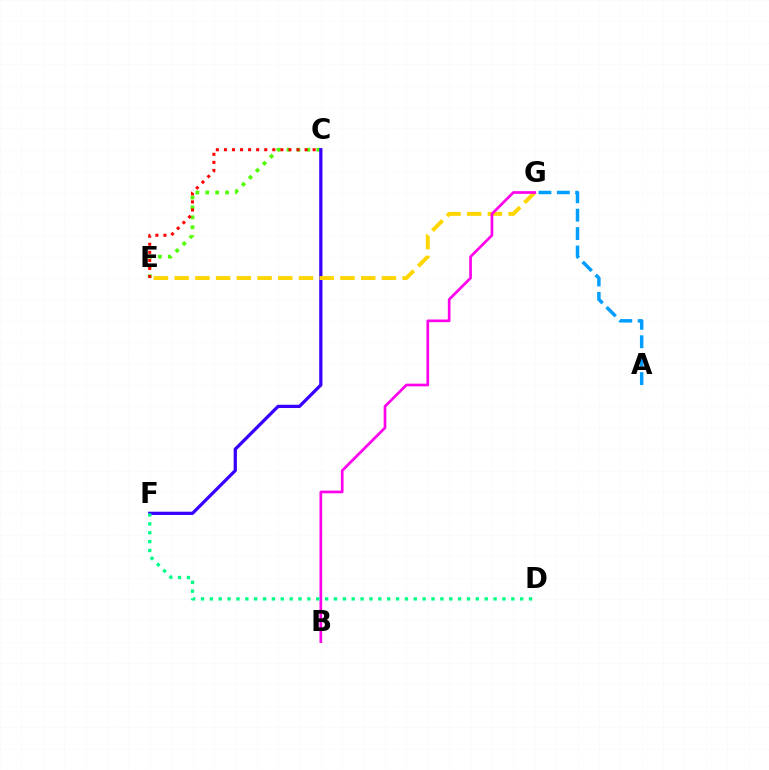{('C', 'E'): [{'color': '#4fff00', 'line_style': 'dotted', 'thickness': 2.69}, {'color': '#ff0000', 'line_style': 'dotted', 'thickness': 2.19}], ('C', 'F'): [{'color': '#3700ff', 'line_style': 'solid', 'thickness': 2.34}], ('A', 'G'): [{'color': '#009eff', 'line_style': 'dashed', 'thickness': 2.5}], ('E', 'G'): [{'color': '#ffd500', 'line_style': 'dashed', 'thickness': 2.82}], ('B', 'G'): [{'color': '#ff00ed', 'line_style': 'solid', 'thickness': 1.93}], ('D', 'F'): [{'color': '#00ff86', 'line_style': 'dotted', 'thickness': 2.41}]}